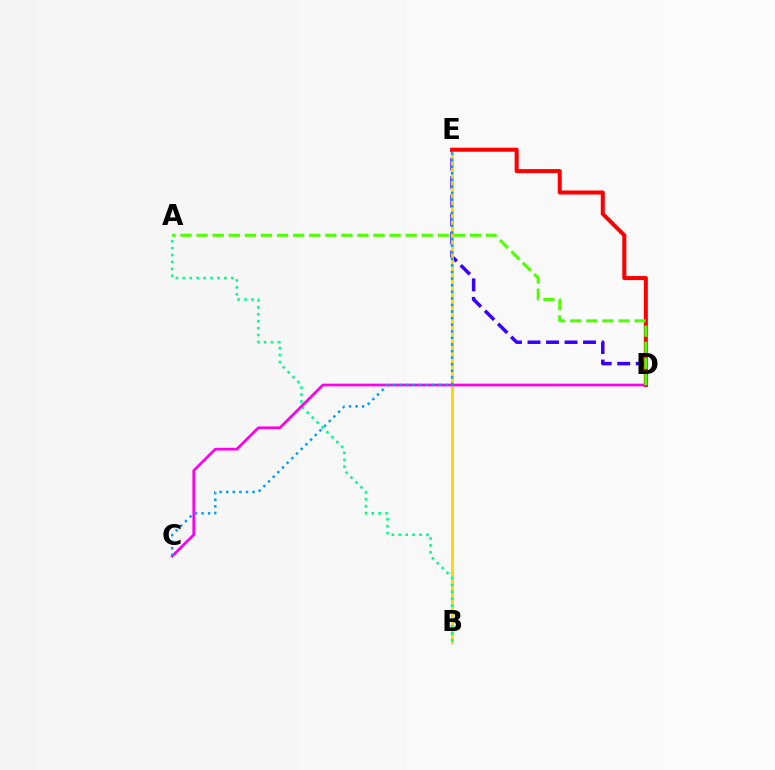{('D', 'E'): [{'color': '#3700ff', 'line_style': 'dashed', 'thickness': 2.52}, {'color': '#ff0000', 'line_style': 'solid', 'thickness': 2.9}], ('B', 'E'): [{'color': '#ffd500', 'line_style': 'solid', 'thickness': 2.07}], ('A', 'B'): [{'color': '#00ff86', 'line_style': 'dotted', 'thickness': 1.88}], ('C', 'D'): [{'color': '#ff00ed', 'line_style': 'solid', 'thickness': 1.94}], ('C', 'E'): [{'color': '#009eff', 'line_style': 'dotted', 'thickness': 1.79}], ('A', 'D'): [{'color': '#4fff00', 'line_style': 'dashed', 'thickness': 2.18}]}